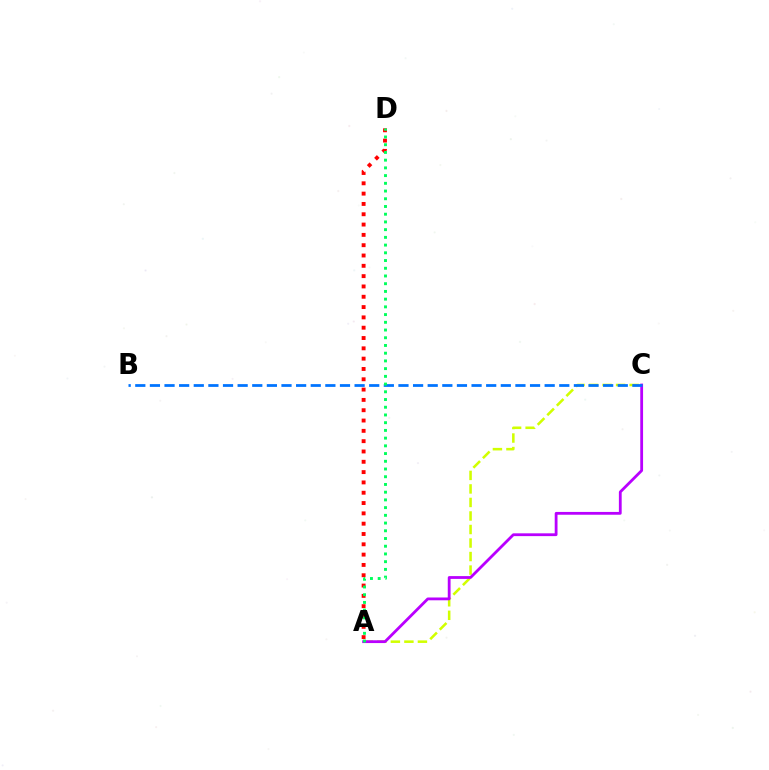{('A', 'C'): [{'color': '#d1ff00', 'line_style': 'dashed', 'thickness': 1.84}, {'color': '#b900ff', 'line_style': 'solid', 'thickness': 2.02}], ('A', 'D'): [{'color': '#ff0000', 'line_style': 'dotted', 'thickness': 2.8}, {'color': '#00ff5c', 'line_style': 'dotted', 'thickness': 2.1}], ('B', 'C'): [{'color': '#0074ff', 'line_style': 'dashed', 'thickness': 1.99}]}